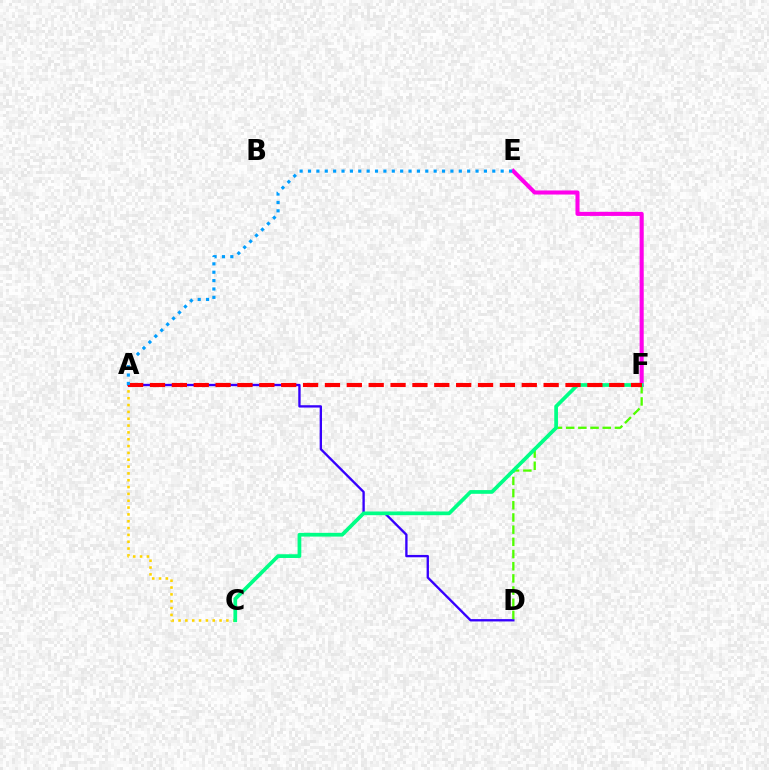{('E', 'F'): [{'color': '#ff00ed', 'line_style': 'solid', 'thickness': 2.93}], ('A', 'D'): [{'color': '#3700ff', 'line_style': 'solid', 'thickness': 1.68}], ('D', 'F'): [{'color': '#4fff00', 'line_style': 'dashed', 'thickness': 1.66}], ('A', 'C'): [{'color': '#ffd500', 'line_style': 'dotted', 'thickness': 1.86}], ('C', 'F'): [{'color': '#00ff86', 'line_style': 'solid', 'thickness': 2.68}], ('A', 'F'): [{'color': '#ff0000', 'line_style': 'dashed', 'thickness': 2.97}], ('A', 'E'): [{'color': '#009eff', 'line_style': 'dotted', 'thickness': 2.28}]}